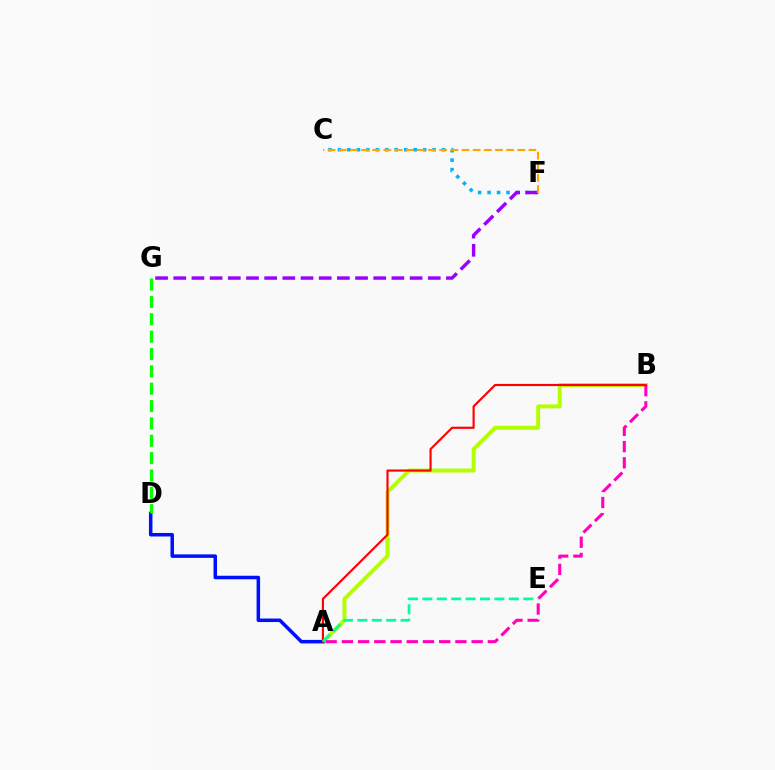{('C', 'F'): [{'color': '#00b5ff', 'line_style': 'dotted', 'thickness': 2.57}, {'color': '#ffa500', 'line_style': 'dashed', 'thickness': 1.52}], ('A', 'B'): [{'color': '#b3ff00', 'line_style': 'solid', 'thickness': 2.85}, {'color': '#ff00bd', 'line_style': 'dashed', 'thickness': 2.2}, {'color': '#ff0000', 'line_style': 'solid', 'thickness': 1.55}], ('F', 'G'): [{'color': '#9b00ff', 'line_style': 'dashed', 'thickness': 2.47}], ('A', 'D'): [{'color': '#0010ff', 'line_style': 'solid', 'thickness': 2.53}], ('D', 'G'): [{'color': '#08ff00', 'line_style': 'dashed', 'thickness': 2.36}], ('A', 'E'): [{'color': '#00ff9d', 'line_style': 'dashed', 'thickness': 1.96}]}